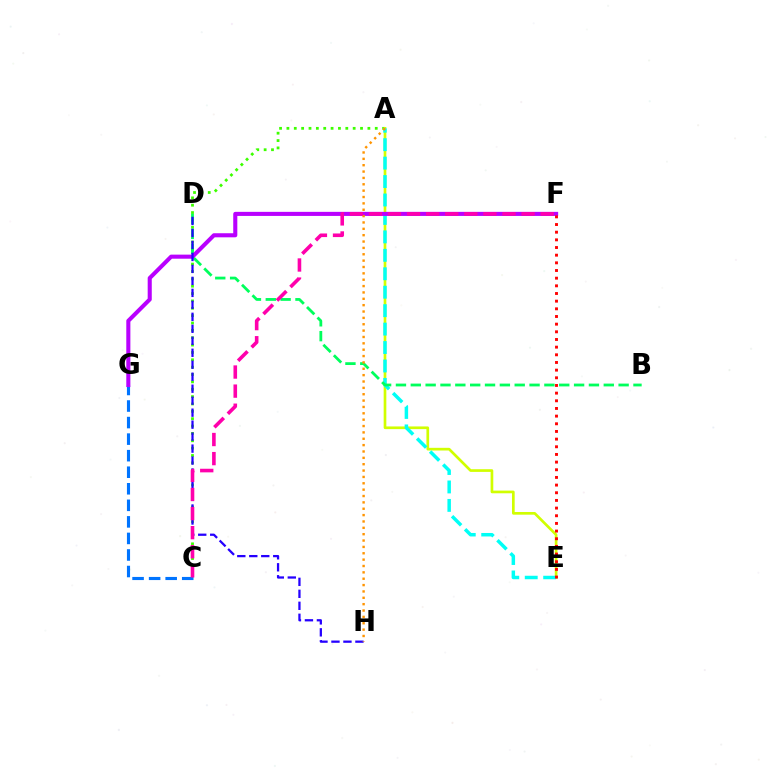{('C', 'G'): [{'color': '#0074ff', 'line_style': 'dashed', 'thickness': 2.25}], ('A', 'C'): [{'color': '#3dff00', 'line_style': 'dotted', 'thickness': 2.0}], ('A', 'E'): [{'color': '#d1ff00', 'line_style': 'solid', 'thickness': 1.93}, {'color': '#00fff6', 'line_style': 'dashed', 'thickness': 2.51}], ('B', 'D'): [{'color': '#00ff5c', 'line_style': 'dashed', 'thickness': 2.02}], ('F', 'G'): [{'color': '#b900ff', 'line_style': 'solid', 'thickness': 2.93}], ('D', 'H'): [{'color': '#2500ff', 'line_style': 'dashed', 'thickness': 1.63}], ('A', 'H'): [{'color': '#ff9400', 'line_style': 'dotted', 'thickness': 1.73}], ('E', 'F'): [{'color': '#ff0000', 'line_style': 'dotted', 'thickness': 2.08}], ('C', 'F'): [{'color': '#ff00ac', 'line_style': 'dashed', 'thickness': 2.59}]}